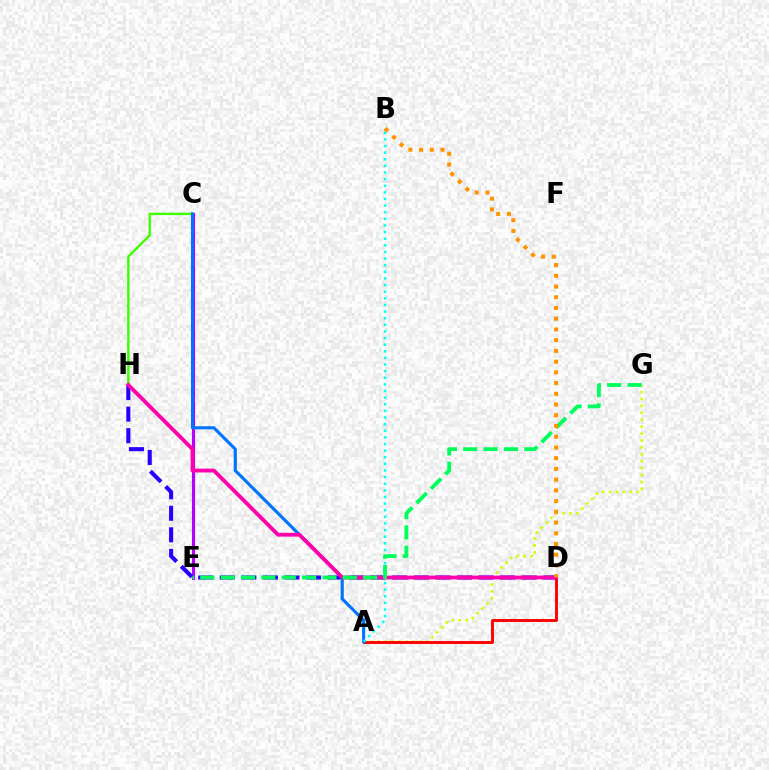{('A', 'G'): [{'color': '#d1ff00', 'line_style': 'dotted', 'thickness': 1.88}], ('C', 'H'): [{'color': '#3dff00', 'line_style': 'solid', 'thickness': 1.72}], ('C', 'E'): [{'color': '#b900ff', 'line_style': 'solid', 'thickness': 2.26}], ('D', 'H'): [{'color': '#2500ff', 'line_style': 'dashed', 'thickness': 2.93}, {'color': '#ff00ac', 'line_style': 'solid', 'thickness': 2.73}], ('A', 'D'): [{'color': '#ff0000', 'line_style': 'solid', 'thickness': 2.08}], ('A', 'C'): [{'color': '#0074ff', 'line_style': 'solid', 'thickness': 2.24}], ('A', 'B'): [{'color': '#00fff6', 'line_style': 'dotted', 'thickness': 1.8}], ('E', 'G'): [{'color': '#00ff5c', 'line_style': 'dashed', 'thickness': 2.76}], ('B', 'D'): [{'color': '#ff9400', 'line_style': 'dotted', 'thickness': 2.92}]}